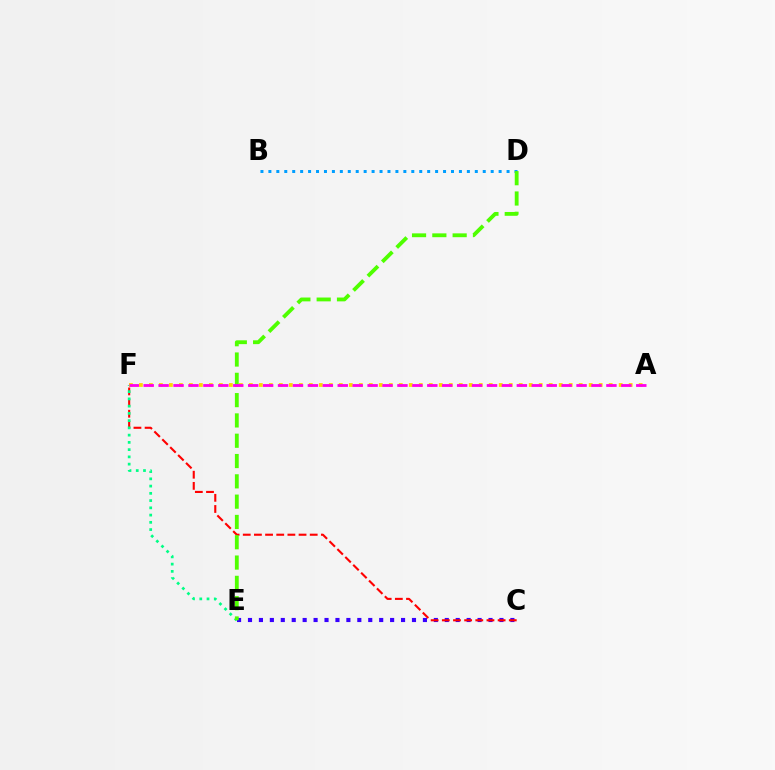{('C', 'E'): [{'color': '#3700ff', 'line_style': 'dotted', 'thickness': 2.97}], ('C', 'F'): [{'color': '#ff0000', 'line_style': 'dashed', 'thickness': 1.52}], ('E', 'F'): [{'color': '#00ff86', 'line_style': 'dotted', 'thickness': 1.97}], ('A', 'F'): [{'color': '#ffd500', 'line_style': 'dotted', 'thickness': 2.72}, {'color': '#ff00ed', 'line_style': 'dashed', 'thickness': 2.03}], ('B', 'D'): [{'color': '#009eff', 'line_style': 'dotted', 'thickness': 2.16}], ('D', 'E'): [{'color': '#4fff00', 'line_style': 'dashed', 'thickness': 2.76}]}